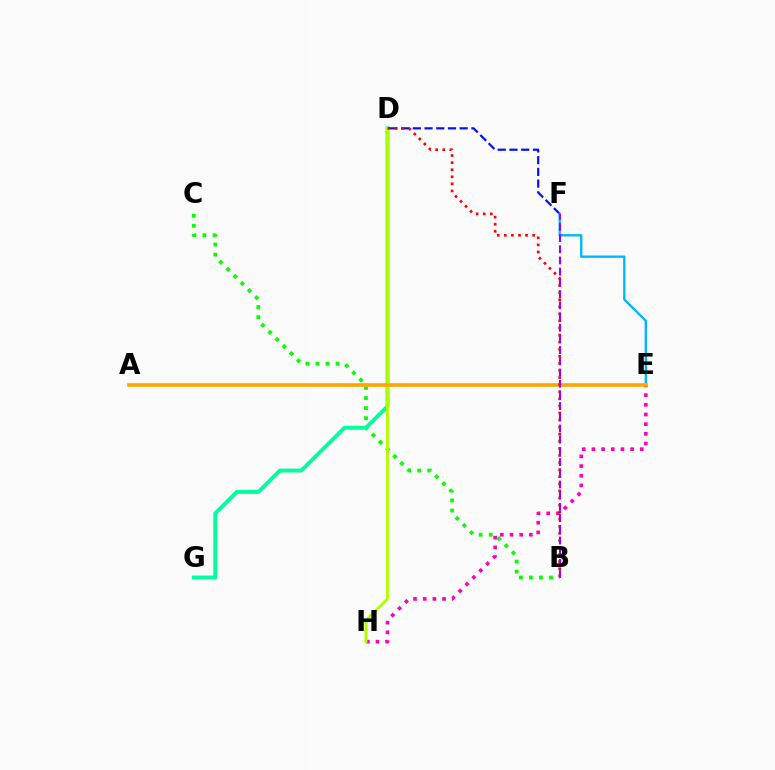{('D', 'F'): [{'color': '#0010ff', 'line_style': 'dashed', 'thickness': 1.59}], ('E', 'F'): [{'color': '#00b5ff', 'line_style': 'solid', 'thickness': 1.69}], ('B', 'C'): [{'color': '#08ff00', 'line_style': 'dotted', 'thickness': 2.73}], ('D', 'G'): [{'color': '#00ff9d', 'line_style': 'solid', 'thickness': 2.81}], ('E', 'H'): [{'color': '#ff00bd', 'line_style': 'dotted', 'thickness': 2.63}], ('D', 'H'): [{'color': '#b3ff00', 'line_style': 'solid', 'thickness': 2.06}], ('A', 'E'): [{'color': '#ffa500', 'line_style': 'solid', 'thickness': 2.6}], ('B', 'D'): [{'color': '#ff0000', 'line_style': 'dotted', 'thickness': 1.92}], ('B', 'F'): [{'color': '#9b00ff', 'line_style': 'dashed', 'thickness': 1.52}]}